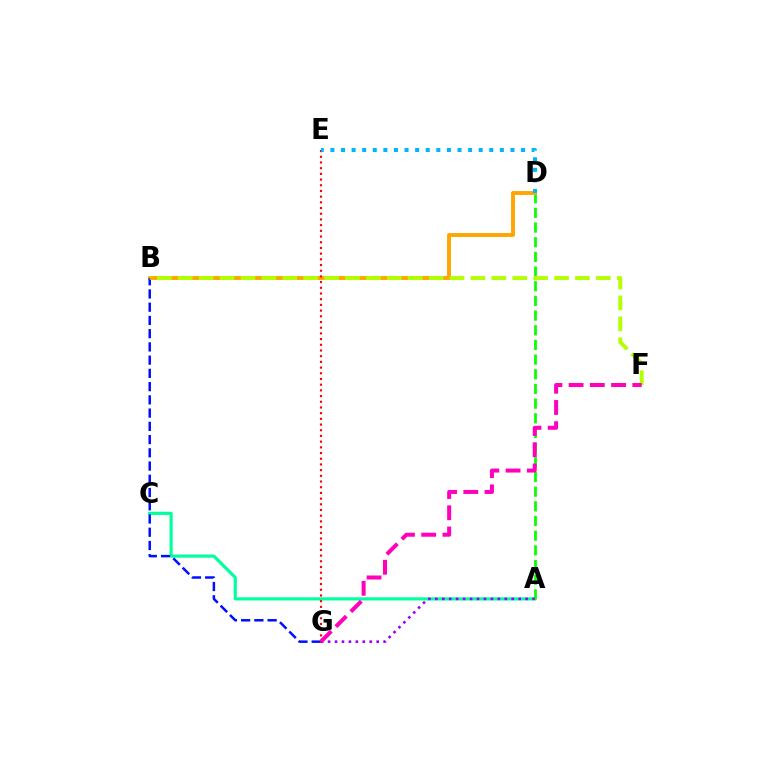{('A', 'C'): [{'color': '#00ff9d', 'line_style': 'solid', 'thickness': 2.26}], ('A', 'D'): [{'color': '#08ff00', 'line_style': 'dashed', 'thickness': 1.99}], ('B', 'D'): [{'color': '#ffa500', 'line_style': 'solid', 'thickness': 2.8}], ('B', 'G'): [{'color': '#0010ff', 'line_style': 'dashed', 'thickness': 1.8}], ('E', 'G'): [{'color': '#ff0000', 'line_style': 'dotted', 'thickness': 1.55}], ('B', 'F'): [{'color': '#b3ff00', 'line_style': 'dashed', 'thickness': 2.84}], ('A', 'G'): [{'color': '#9b00ff', 'line_style': 'dotted', 'thickness': 1.89}], ('F', 'G'): [{'color': '#ff00bd', 'line_style': 'dashed', 'thickness': 2.88}], ('D', 'E'): [{'color': '#00b5ff', 'line_style': 'dotted', 'thickness': 2.88}]}